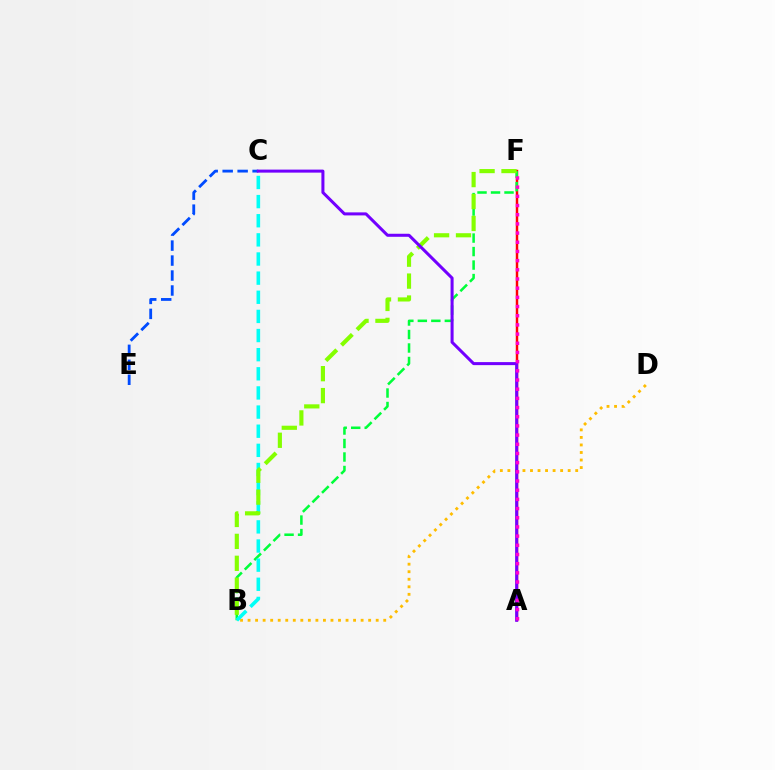{('A', 'F'): [{'color': '#ff0000', 'line_style': 'solid', 'thickness': 1.77}, {'color': '#ff00cf', 'line_style': 'dotted', 'thickness': 2.5}], ('B', 'D'): [{'color': '#ffbd00', 'line_style': 'dotted', 'thickness': 2.05}], ('B', 'F'): [{'color': '#00ff39', 'line_style': 'dashed', 'thickness': 1.83}, {'color': '#84ff00', 'line_style': 'dashed', 'thickness': 2.98}], ('B', 'C'): [{'color': '#00fff6', 'line_style': 'dashed', 'thickness': 2.6}], ('C', 'E'): [{'color': '#004bff', 'line_style': 'dashed', 'thickness': 2.03}], ('A', 'C'): [{'color': '#7200ff', 'line_style': 'solid', 'thickness': 2.18}]}